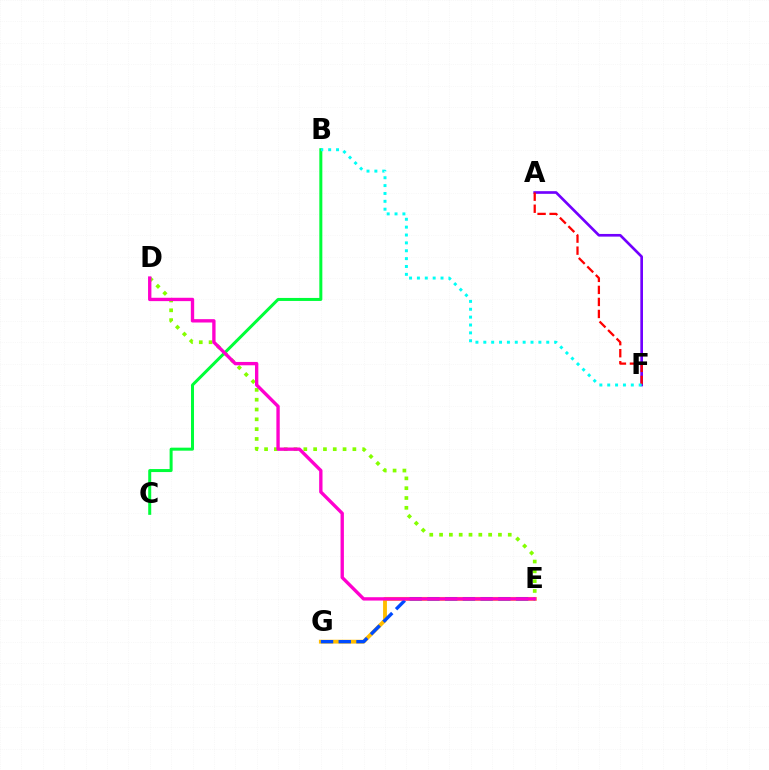{('E', 'G'): [{'color': '#ffbd00', 'line_style': 'solid', 'thickness': 2.78}, {'color': '#004bff', 'line_style': 'dashed', 'thickness': 2.41}], ('D', 'E'): [{'color': '#84ff00', 'line_style': 'dotted', 'thickness': 2.67}, {'color': '#ff00cf', 'line_style': 'solid', 'thickness': 2.41}], ('B', 'C'): [{'color': '#00ff39', 'line_style': 'solid', 'thickness': 2.17}], ('A', 'F'): [{'color': '#7200ff', 'line_style': 'solid', 'thickness': 1.92}, {'color': '#ff0000', 'line_style': 'dashed', 'thickness': 1.63}], ('B', 'F'): [{'color': '#00fff6', 'line_style': 'dotted', 'thickness': 2.14}]}